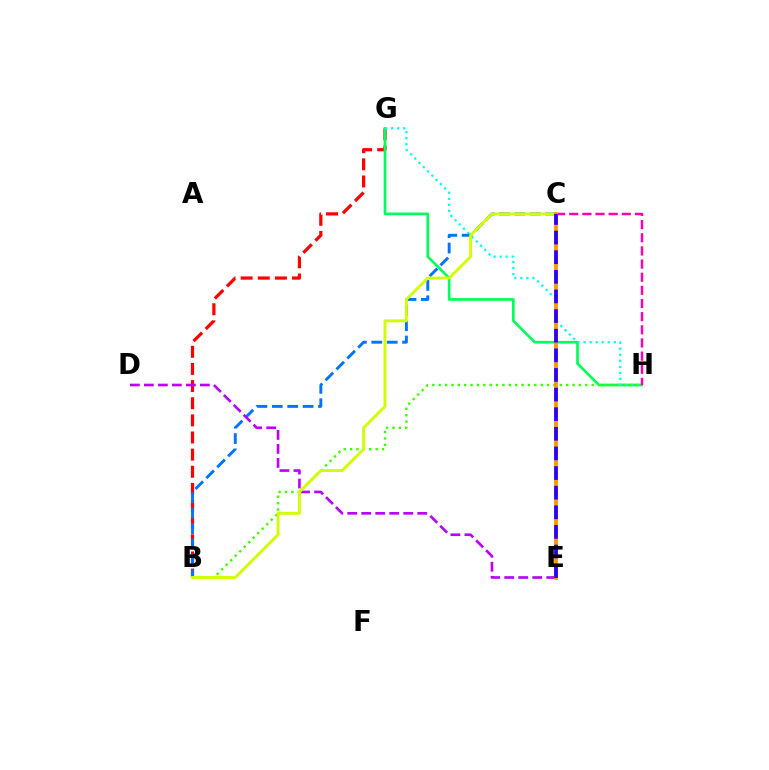{('B', 'G'): [{'color': '#ff0000', 'line_style': 'dashed', 'thickness': 2.33}], ('G', 'H'): [{'color': '#00ff5c', 'line_style': 'solid', 'thickness': 1.93}, {'color': '#00fff6', 'line_style': 'dotted', 'thickness': 1.64}], ('B', 'C'): [{'color': '#0074ff', 'line_style': 'dashed', 'thickness': 2.09}, {'color': '#d1ff00', 'line_style': 'solid', 'thickness': 2.07}], ('B', 'H'): [{'color': '#3dff00', 'line_style': 'dotted', 'thickness': 1.73}], ('C', 'H'): [{'color': '#ff00ac', 'line_style': 'dashed', 'thickness': 1.79}], ('D', 'E'): [{'color': '#b900ff', 'line_style': 'dashed', 'thickness': 1.9}], ('C', 'E'): [{'color': '#ff9400', 'line_style': 'solid', 'thickness': 2.71}, {'color': '#2500ff', 'line_style': 'dashed', 'thickness': 2.67}]}